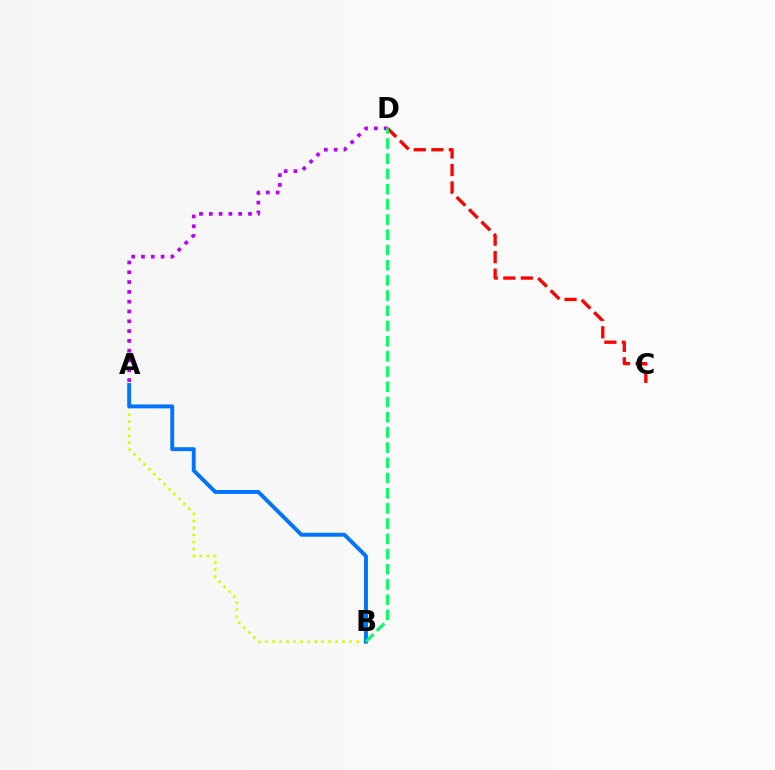{('A', 'B'): [{'color': '#d1ff00', 'line_style': 'dotted', 'thickness': 1.9}, {'color': '#0074ff', 'line_style': 'solid', 'thickness': 2.81}], ('C', 'D'): [{'color': '#ff0000', 'line_style': 'dashed', 'thickness': 2.38}], ('A', 'D'): [{'color': '#b900ff', 'line_style': 'dotted', 'thickness': 2.66}], ('B', 'D'): [{'color': '#00ff5c', 'line_style': 'dashed', 'thickness': 2.07}]}